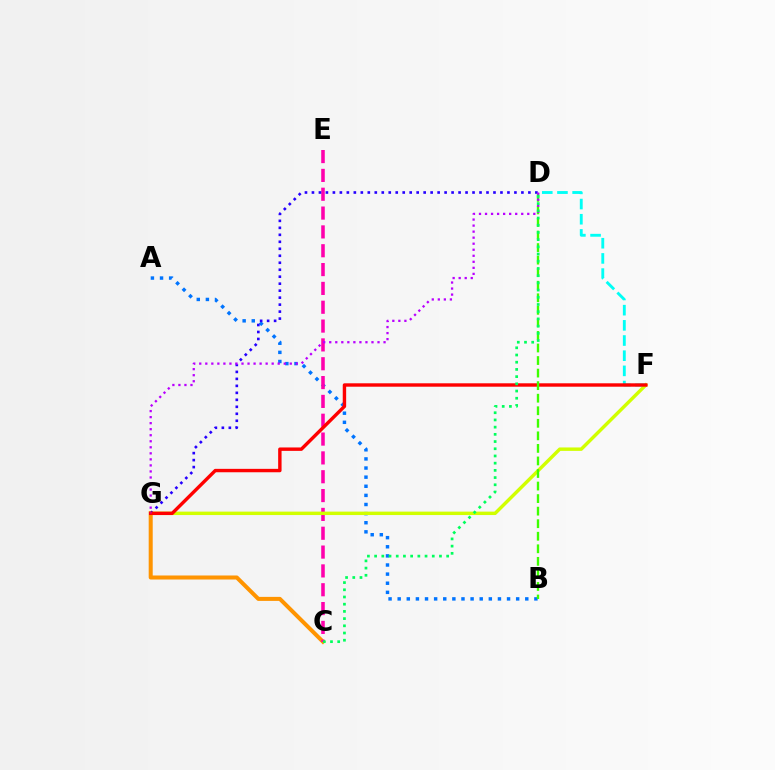{('D', 'F'): [{'color': '#00fff6', 'line_style': 'dashed', 'thickness': 2.06}], ('A', 'B'): [{'color': '#0074ff', 'line_style': 'dotted', 'thickness': 2.48}], ('C', 'G'): [{'color': '#ff9400', 'line_style': 'solid', 'thickness': 2.9}], ('C', 'E'): [{'color': '#ff00ac', 'line_style': 'dashed', 'thickness': 2.56}], ('F', 'G'): [{'color': '#d1ff00', 'line_style': 'solid', 'thickness': 2.47}, {'color': '#ff0000', 'line_style': 'solid', 'thickness': 2.45}], ('D', 'G'): [{'color': '#2500ff', 'line_style': 'dotted', 'thickness': 1.9}, {'color': '#b900ff', 'line_style': 'dotted', 'thickness': 1.64}], ('B', 'D'): [{'color': '#3dff00', 'line_style': 'dashed', 'thickness': 1.71}], ('C', 'D'): [{'color': '#00ff5c', 'line_style': 'dotted', 'thickness': 1.96}]}